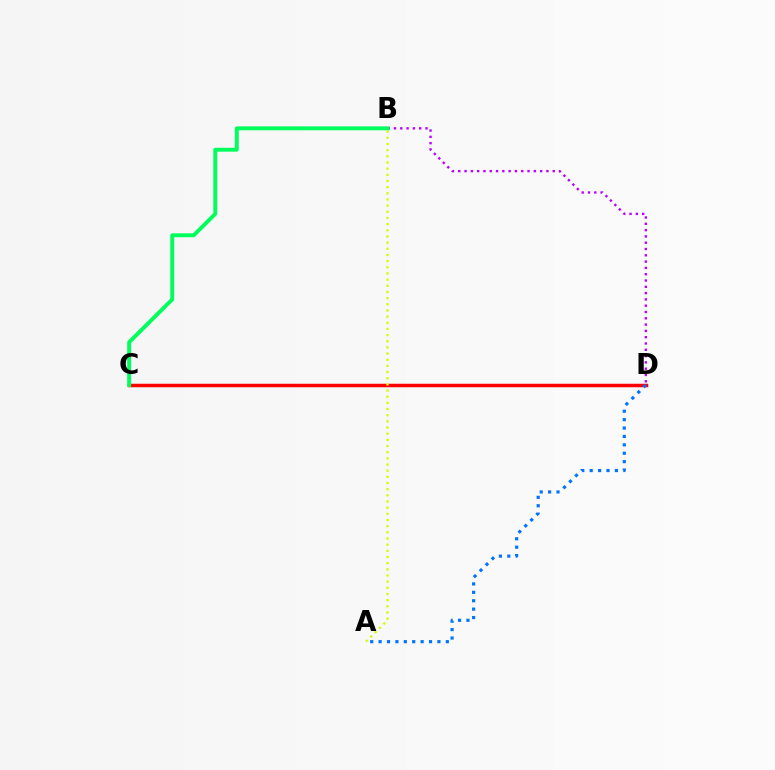{('C', 'D'): [{'color': '#ff0000', 'line_style': 'solid', 'thickness': 2.52}], ('B', 'D'): [{'color': '#b900ff', 'line_style': 'dotted', 'thickness': 1.71}], ('A', 'D'): [{'color': '#0074ff', 'line_style': 'dotted', 'thickness': 2.28}], ('A', 'B'): [{'color': '#d1ff00', 'line_style': 'dotted', 'thickness': 1.67}], ('B', 'C'): [{'color': '#00ff5c', 'line_style': 'solid', 'thickness': 2.82}]}